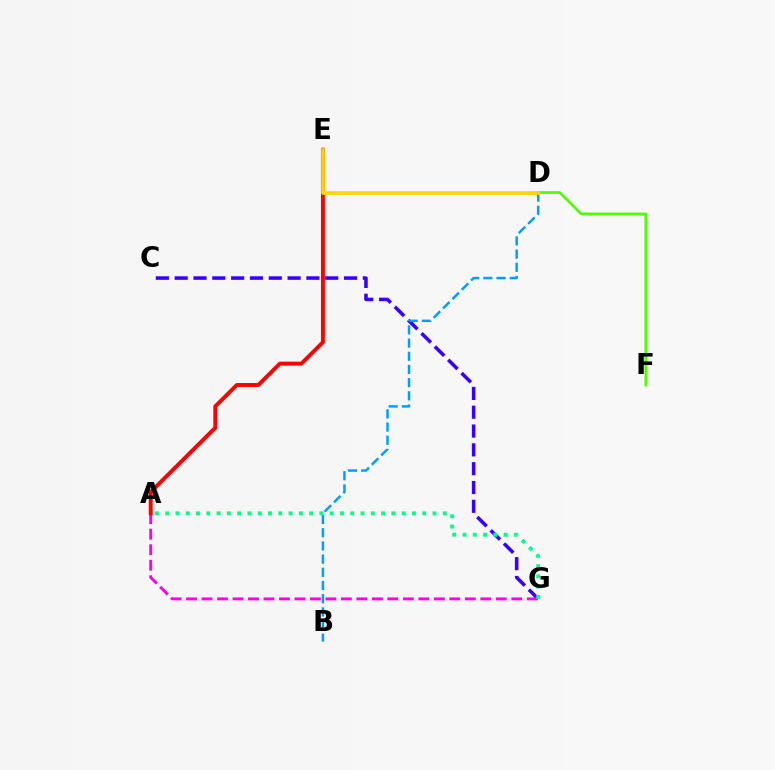{('C', 'G'): [{'color': '#3700ff', 'line_style': 'dashed', 'thickness': 2.56}], ('A', 'G'): [{'color': '#ff00ed', 'line_style': 'dashed', 'thickness': 2.1}, {'color': '#00ff86', 'line_style': 'dotted', 'thickness': 2.79}], ('A', 'E'): [{'color': '#ff0000', 'line_style': 'solid', 'thickness': 2.82}], ('B', 'D'): [{'color': '#009eff', 'line_style': 'dashed', 'thickness': 1.79}], ('D', 'F'): [{'color': '#4fff00', 'line_style': 'solid', 'thickness': 1.94}], ('D', 'E'): [{'color': '#ffd500', 'line_style': 'solid', 'thickness': 2.63}]}